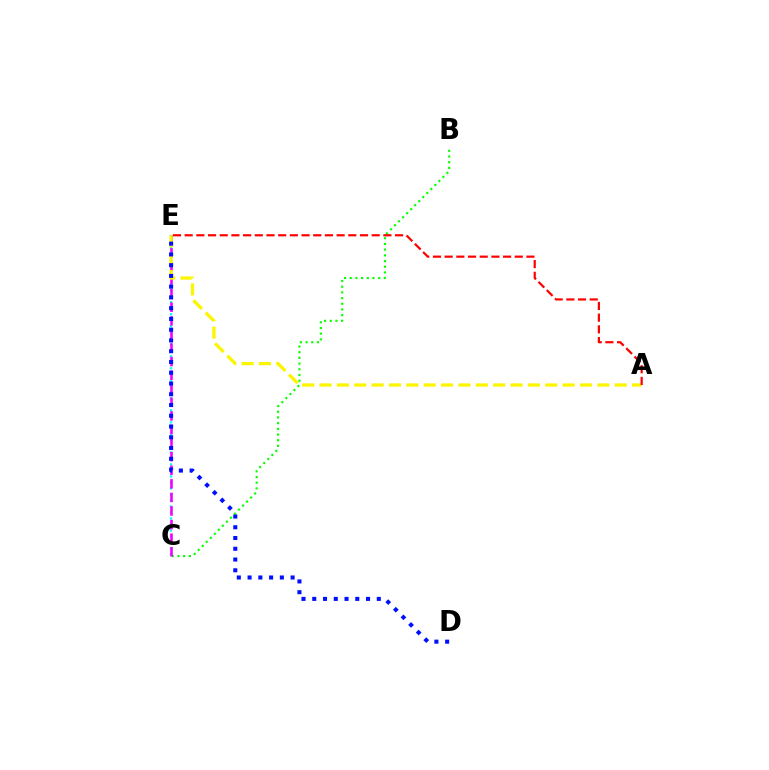{('B', 'C'): [{'color': '#08ff00', 'line_style': 'dotted', 'thickness': 1.55}], ('C', 'E'): [{'color': '#00fff6', 'line_style': 'dotted', 'thickness': 1.63}, {'color': '#ee00ff', 'line_style': 'dashed', 'thickness': 1.85}], ('A', 'E'): [{'color': '#fcf500', 'line_style': 'dashed', 'thickness': 2.36}, {'color': '#ff0000', 'line_style': 'dashed', 'thickness': 1.59}], ('D', 'E'): [{'color': '#0010ff', 'line_style': 'dotted', 'thickness': 2.92}]}